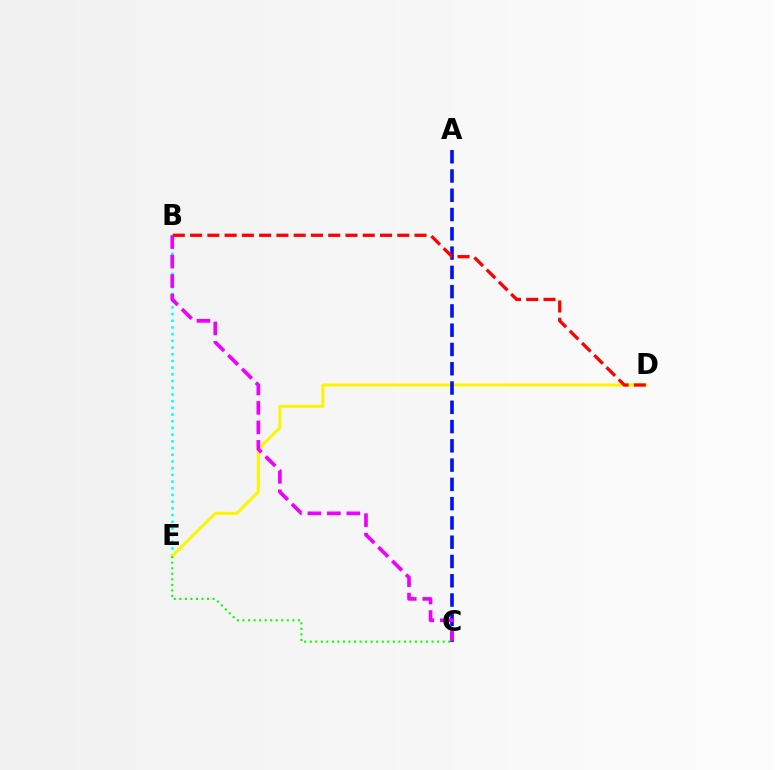{('B', 'E'): [{'color': '#00fff6', 'line_style': 'dotted', 'thickness': 1.82}], ('D', 'E'): [{'color': '#fcf500', 'line_style': 'solid', 'thickness': 2.15}], ('A', 'C'): [{'color': '#0010ff', 'line_style': 'dashed', 'thickness': 2.62}], ('B', 'C'): [{'color': '#ee00ff', 'line_style': 'dashed', 'thickness': 2.65}], ('C', 'E'): [{'color': '#08ff00', 'line_style': 'dotted', 'thickness': 1.5}], ('B', 'D'): [{'color': '#ff0000', 'line_style': 'dashed', 'thickness': 2.35}]}